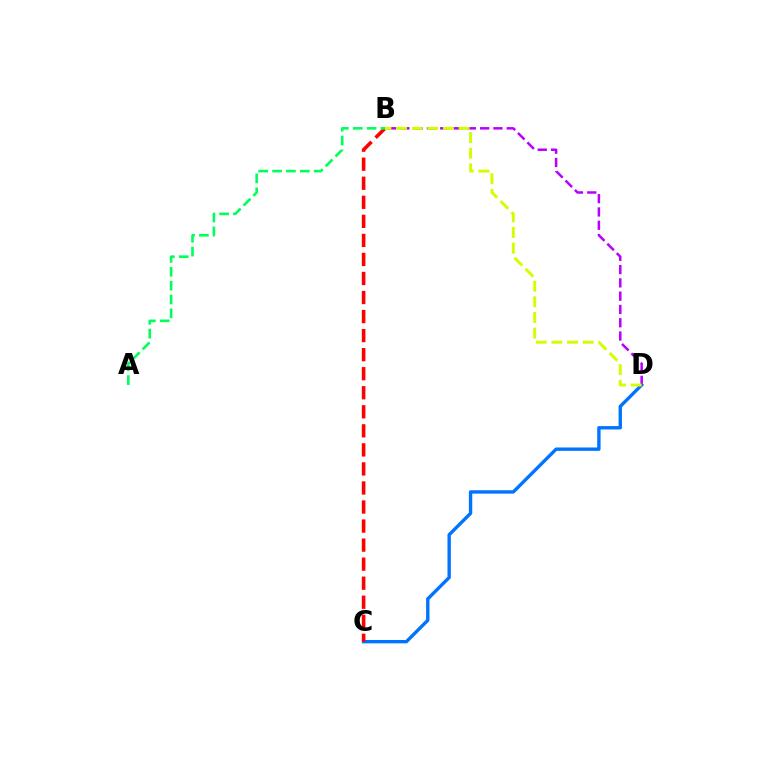{('C', 'D'): [{'color': '#0074ff', 'line_style': 'solid', 'thickness': 2.43}], ('B', 'C'): [{'color': '#ff0000', 'line_style': 'dashed', 'thickness': 2.59}], ('B', 'D'): [{'color': '#b900ff', 'line_style': 'dashed', 'thickness': 1.81}, {'color': '#d1ff00', 'line_style': 'dashed', 'thickness': 2.13}], ('A', 'B'): [{'color': '#00ff5c', 'line_style': 'dashed', 'thickness': 1.88}]}